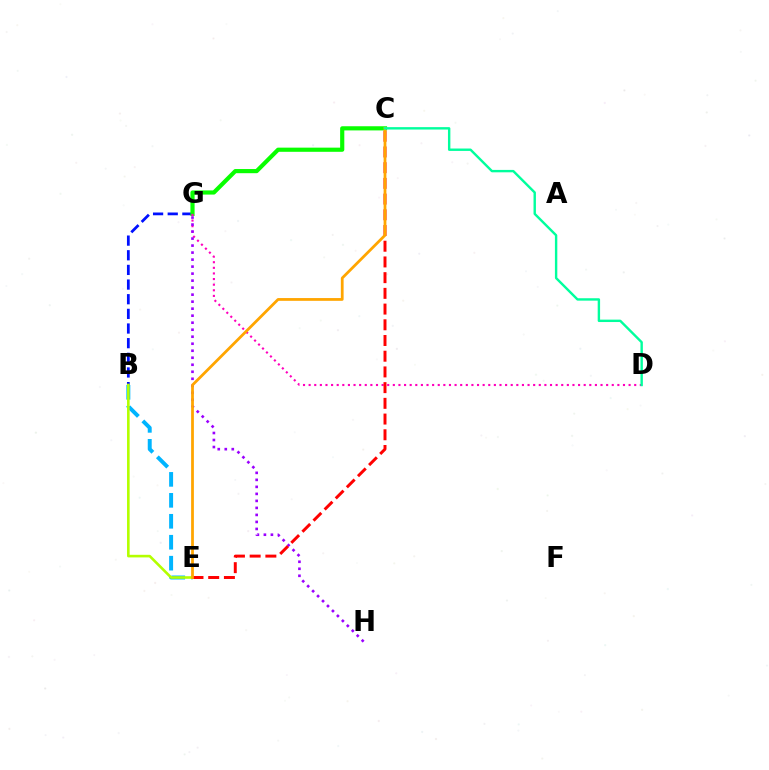{('B', 'G'): [{'color': '#0010ff', 'line_style': 'dashed', 'thickness': 1.99}], ('B', 'E'): [{'color': '#00b5ff', 'line_style': 'dashed', 'thickness': 2.85}, {'color': '#b3ff00', 'line_style': 'solid', 'thickness': 1.88}], ('C', 'G'): [{'color': '#08ff00', 'line_style': 'solid', 'thickness': 3.0}], ('D', 'G'): [{'color': '#ff00bd', 'line_style': 'dotted', 'thickness': 1.53}], ('G', 'H'): [{'color': '#9b00ff', 'line_style': 'dotted', 'thickness': 1.9}], ('C', 'E'): [{'color': '#ff0000', 'line_style': 'dashed', 'thickness': 2.13}, {'color': '#ffa500', 'line_style': 'solid', 'thickness': 1.99}], ('C', 'D'): [{'color': '#00ff9d', 'line_style': 'solid', 'thickness': 1.73}]}